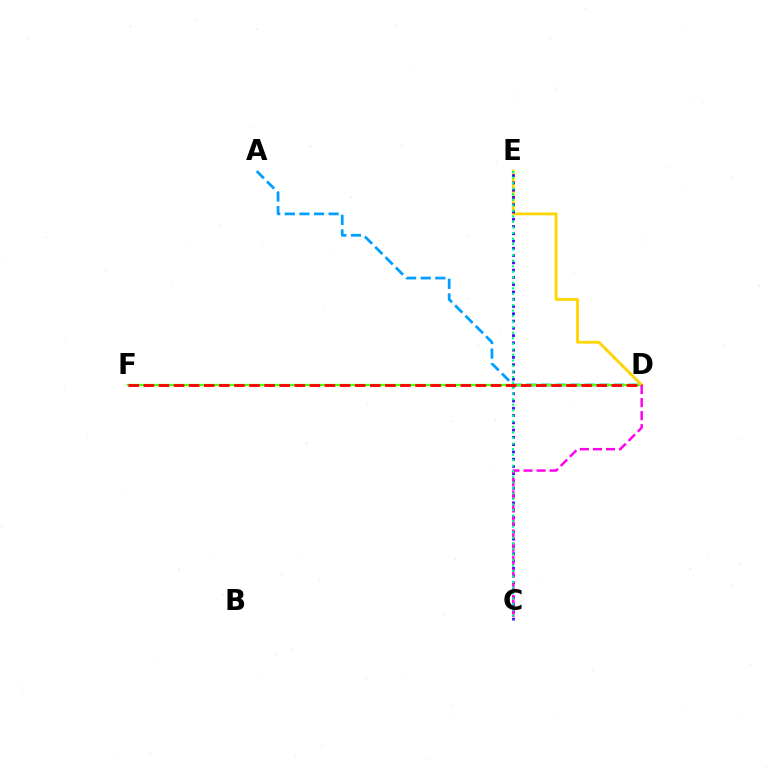{('A', 'D'): [{'color': '#009eff', 'line_style': 'dashed', 'thickness': 1.98}], ('D', 'F'): [{'color': '#4fff00', 'line_style': 'solid', 'thickness': 1.65}, {'color': '#ff0000', 'line_style': 'dashed', 'thickness': 2.05}], ('D', 'E'): [{'color': '#ffd500', 'line_style': 'solid', 'thickness': 2.03}], ('C', 'E'): [{'color': '#3700ff', 'line_style': 'dotted', 'thickness': 1.98}, {'color': '#00ff86', 'line_style': 'dotted', 'thickness': 1.51}], ('C', 'D'): [{'color': '#ff00ed', 'line_style': 'dashed', 'thickness': 1.77}]}